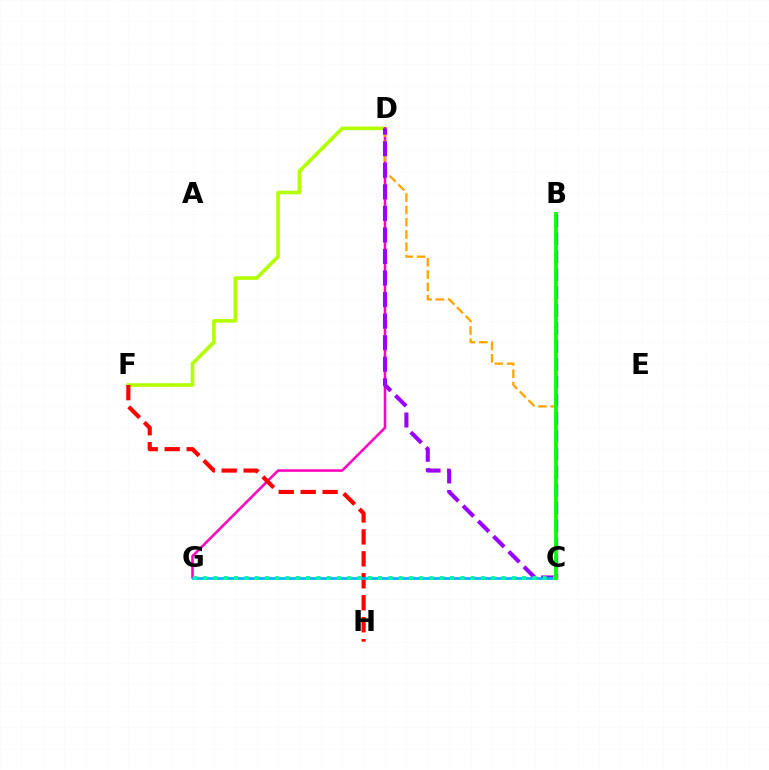{('B', 'C'): [{'color': '#0010ff', 'line_style': 'dashed', 'thickness': 2.44}, {'color': '#08ff00', 'line_style': 'solid', 'thickness': 2.73}], ('D', 'F'): [{'color': '#b3ff00', 'line_style': 'solid', 'thickness': 2.61}], ('D', 'G'): [{'color': '#ff00bd', 'line_style': 'solid', 'thickness': 1.82}], ('C', 'D'): [{'color': '#ffa500', 'line_style': 'dashed', 'thickness': 1.67}, {'color': '#9b00ff', 'line_style': 'dashed', 'thickness': 2.93}], ('F', 'H'): [{'color': '#ff0000', 'line_style': 'dashed', 'thickness': 2.98}], ('C', 'G'): [{'color': '#00b5ff', 'line_style': 'solid', 'thickness': 1.96}, {'color': '#00ff9d', 'line_style': 'dotted', 'thickness': 2.79}]}